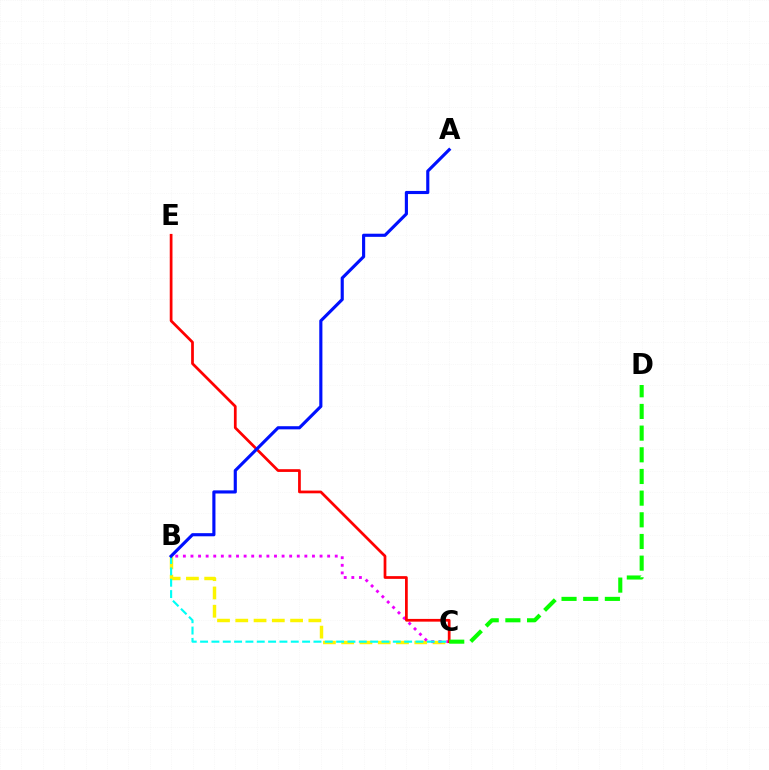{('B', 'C'): [{'color': '#fcf500', 'line_style': 'dashed', 'thickness': 2.48}, {'color': '#ee00ff', 'line_style': 'dotted', 'thickness': 2.06}, {'color': '#00fff6', 'line_style': 'dashed', 'thickness': 1.54}], ('C', 'E'): [{'color': '#ff0000', 'line_style': 'solid', 'thickness': 1.97}], ('C', 'D'): [{'color': '#08ff00', 'line_style': 'dashed', 'thickness': 2.94}], ('A', 'B'): [{'color': '#0010ff', 'line_style': 'solid', 'thickness': 2.26}]}